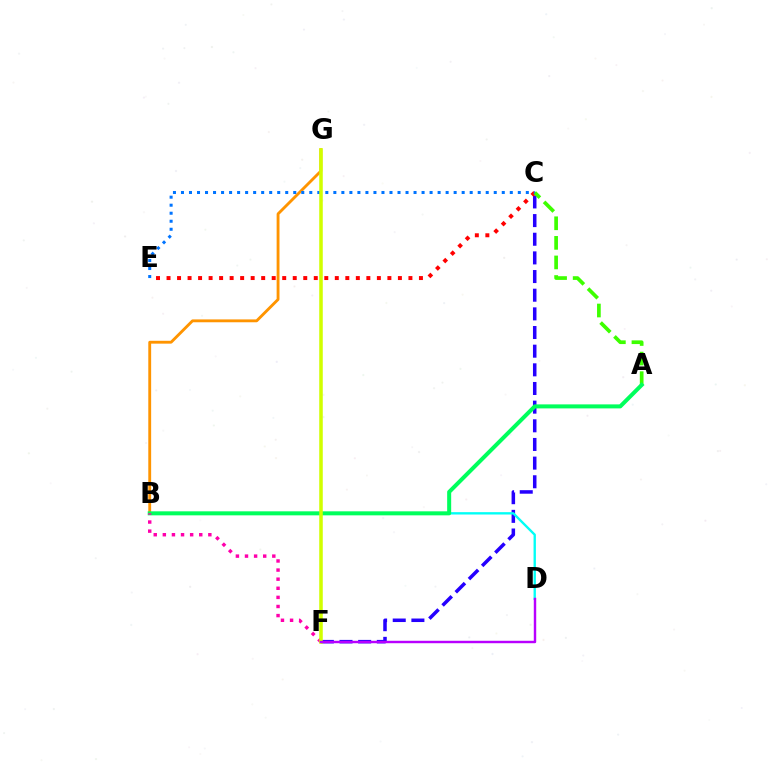{('C', 'F'): [{'color': '#2500ff', 'line_style': 'dashed', 'thickness': 2.53}], ('C', 'E'): [{'color': '#ff0000', 'line_style': 'dotted', 'thickness': 2.86}, {'color': '#0074ff', 'line_style': 'dotted', 'thickness': 2.18}], ('B', 'G'): [{'color': '#ff9400', 'line_style': 'solid', 'thickness': 2.06}], ('A', 'C'): [{'color': '#3dff00', 'line_style': 'dashed', 'thickness': 2.66}], ('B', 'D'): [{'color': '#00fff6', 'line_style': 'solid', 'thickness': 1.69}], ('A', 'B'): [{'color': '#00ff5c', 'line_style': 'solid', 'thickness': 2.89}], ('B', 'F'): [{'color': '#ff00ac', 'line_style': 'dotted', 'thickness': 2.47}], ('F', 'G'): [{'color': '#d1ff00', 'line_style': 'solid', 'thickness': 2.55}], ('D', 'F'): [{'color': '#b900ff', 'line_style': 'solid', 'thickness': 1.75}]}